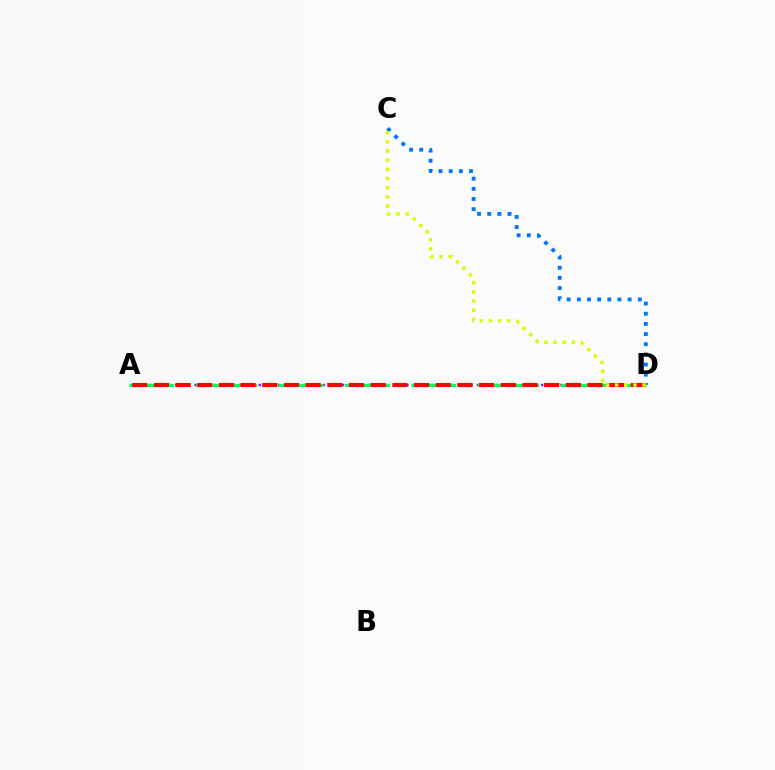{('A', 'D'): [{'color': '#b900ff', 'line_style': 'dotted', 'thickness': 1.74}, {'color': '#00ff5c', 'line_style': 'dashed', 'thickness': 2.25}, {'color': '#ff0000', 'line_style': 'dashed', 'thickness': 2.95}], ('C', 'D'): [{'color': '#0074ff', 'line_style': 'dotted', 'thickness': 2.76}, {'color': '#d1ff00', 'line_style': 'dotted', 'thickness': 2.49}]}